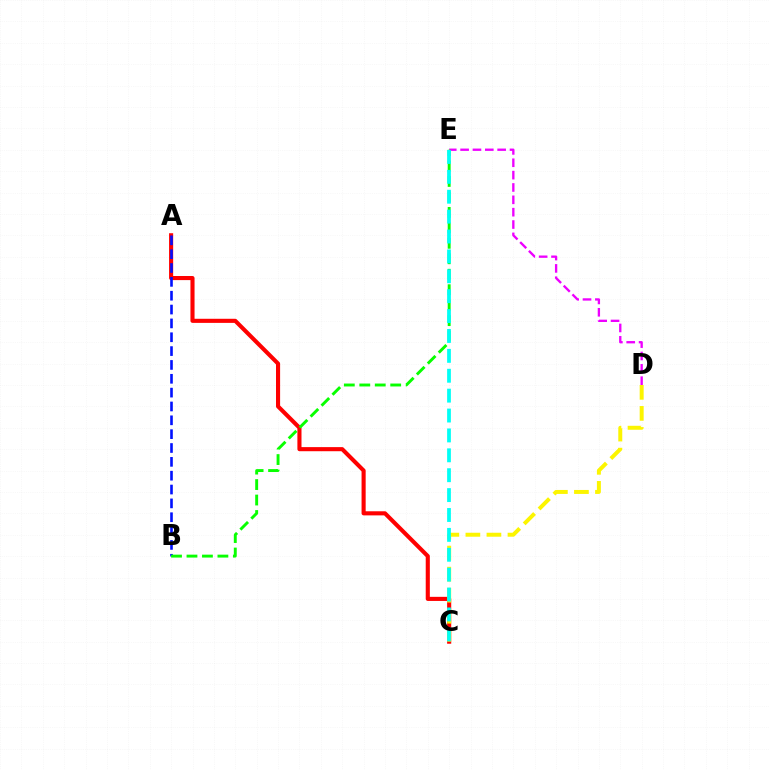{('A', 'C'): [{'color': '#ff0000', 'line_style': 'solid', 'thickness': 2.95}], ('A', 'B'): [{'color': '#0010ff', 'line_style': 'dashed', 'thickness': 1.88}], ('D', 'E'): [{'color': '#ee00ff', 'line_style': 'dashed', 'thickness': 1.68}], ('C', 'D'): [{'color': '#fcf500', 'line_style': 'dashed', 'thickness': 2.86}], ('B', 'E'): [{'color': '#08ff00', 'line_style': 'dashed', 'thickness': 2.1}], ('C', 'E'): [{'color': '#00fff6', 'line_style': 'dashed', 'thickness': 2.7}]}